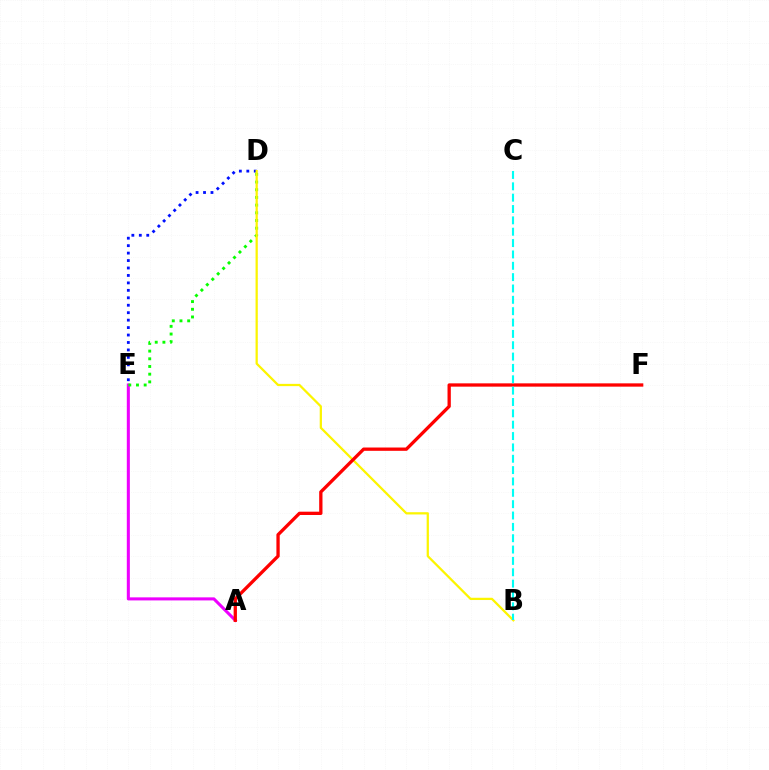{('D', 'E'): [{'color': '#0010ff', 'line_style': 'dotted', 'thickness': 2.02}, {'color': '#08ff00', 'line_style': 'dotted', 'thickness': 2.09}], ('A', 'E'): [{'color': '#ee00ff', 'line_style': 'solid', 'thickness': 2.2}], ('B', 'D'): [{'color': '#fcf500', 'line_style': 'solid', 'thickness': 1.62}], ('A', 'F'): [{'color': '#ff0000', 'line_style': 'solid', 'thickness': 2.37}], ('B', 'C'): [{'color': '#00fff6', 'line_style': 'dashed', 'thickness': 1.54}]}